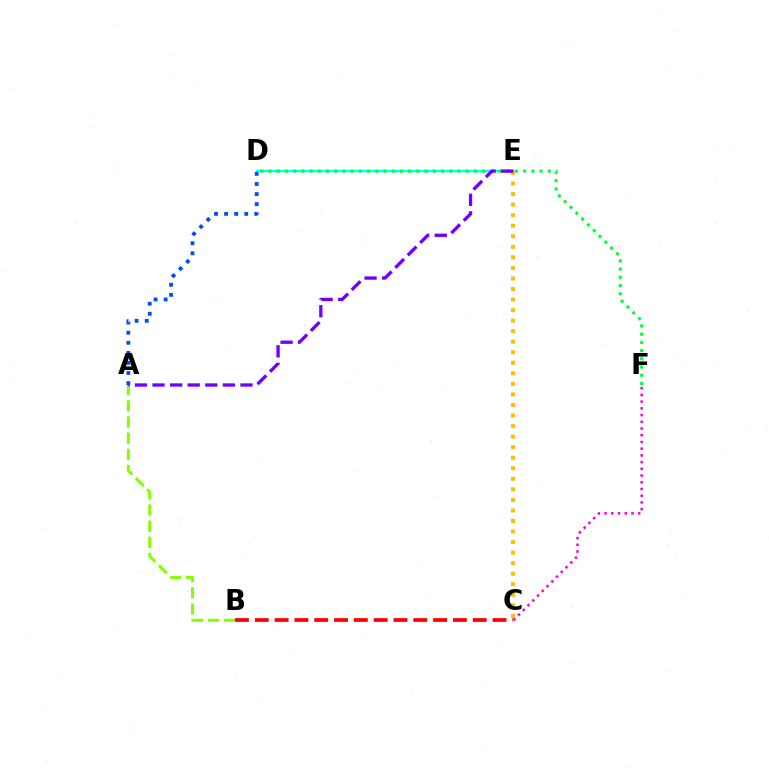{('C', 'F'): [{'color': '#ff00cf', 'line_style': 'dotted', 'thickness': 1.83}], ('D', 'E'): [{'color': '#00fff6', 'line_style': 'solid', 'thickness': 1.76}], ('D', 'F'): [{'color': '#00ff39', 'line_style': 'dotted', 'thickness': 2.23}], ('C', 'E'): [{'color': '#ffbd00', 'line_style': 'dotted', 'thickness': 2.86}], ('A', 'B'): [{'color': '#84ff00', 'line_style': 'dashed', 'thickness': 2.19}], ('A', 'D'): [{'color': '#004bff', 'line_style': 'dotted', 'thickness': 2.74}], ('B', 'C'): [{'color': '#ff0000', 'line_style': 'dashed', 'thickness': 2.69}], ('A', 'E'): [{'color': '#7200ff', 'line_style': 'dashed', 'thickness': 2.39}]}